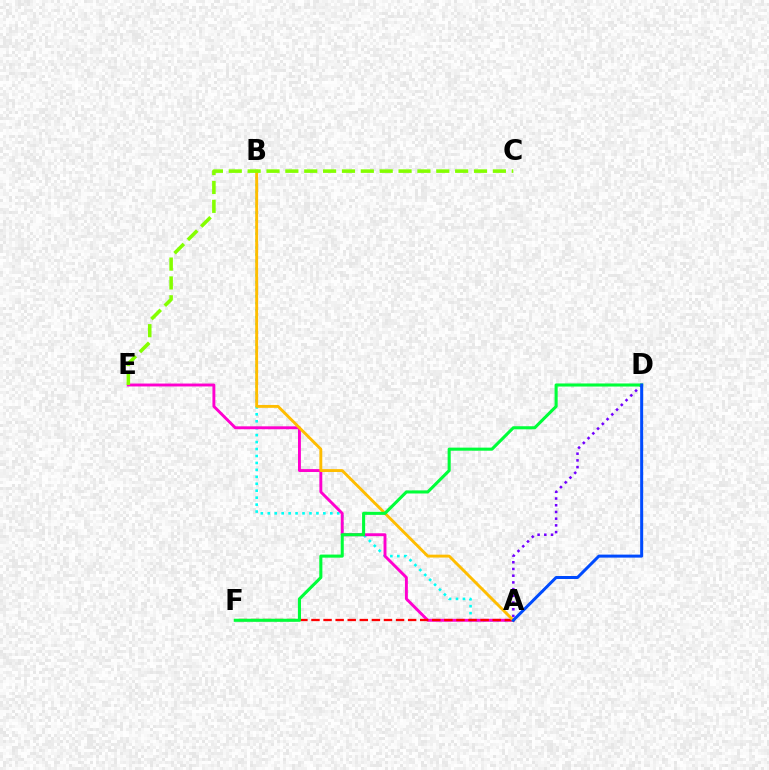{('A', 'B'): [{'color': '#00fff6', 'line_style': 'dotted', 'thickness': 1.89}, {'color': '#ffbd00', 'line_style': 'solid', 'thickness': 2.08}], ('A', 'E'): [{'color': '#ff00cf', 'line_style': 'solid', 'thickness': 2.09}], ('A', 'F'): [{'color': '#ff0000', 'line_style': 'dashed', 'thickness': 1.64}], ('A', 'D'): [{'color': '#7200ff', 'line_style': 'dotted', 'thickness': 1.82}, {'color': '#004bff', 'line_style': 'solid', 'thickness': 2.16}], ('D', 'F'): [{'color': '#00ff39', 'line_style': 'solid', 'thickness': 2.22}], ('C', 'E'): [{'color': '#84ff00', 'line_style': 'dashed', 'thickness': 2.56}]}